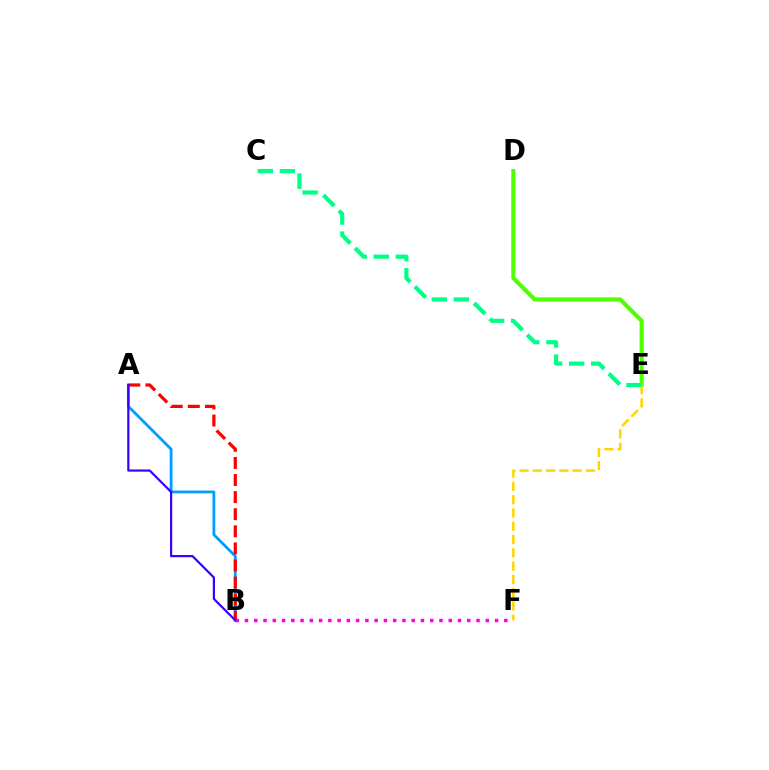{('B', 'F'): [{'color': '#ff00ed', 'line_style': 'dotted', 'thickness': 2.52}], ('D', 'E'): [{'color': '#4fff00', 'line_style': 'solid', 'thickness': 2.96}], ('A', 'B'): [{'color': '#009eff', 'line_style': 'solid', 'thickness': 2.02}, {'color': '#ff0000', 'line_style': 'dashed', 'thickness': 2.32}, {'color': '#3700ff', 'line_style': 'solid', 'thickness': 1.58}], ('E', 'F'): [{'color': '#ffd500', 'line_style': 'dashed', 'thickness': 1.8}], ('C', 'E'): [{'color': '#00ff86', 'line_style': 'dashed', 'thickness': 3.0}]}